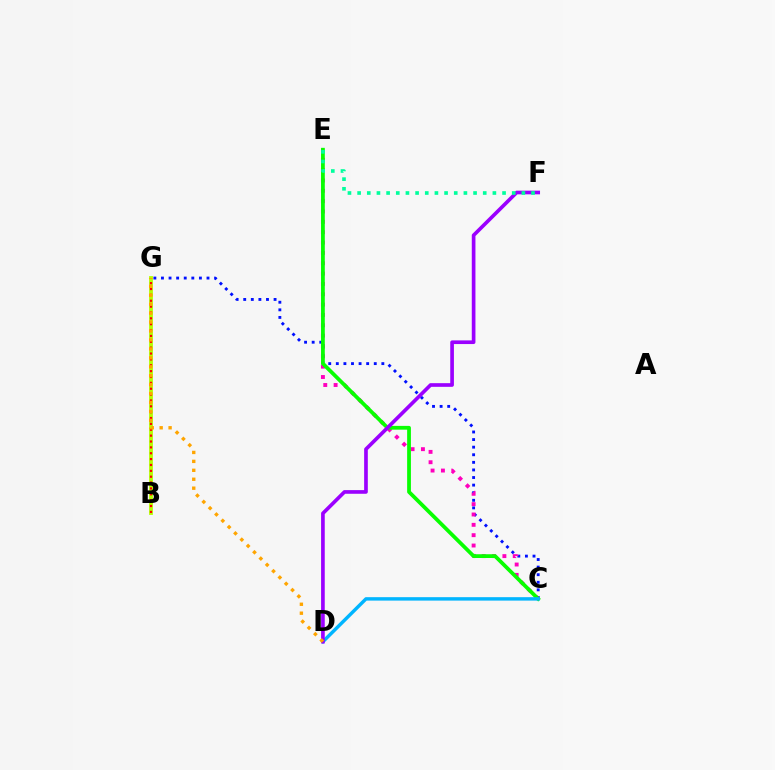{('C', 'G'): [{'color': '#0010ff', 'line_style': 'dotted', 'thickness': 2.06}], ('C', 'E'): [{'color': '#ff00bd', 'line_style': 'dotted', 'thickness': 2.81}, {'color': '#08ff00', 'line_style': 'solid', 'thickness': 2.71}], ('B', 'G'): [{'color': '#b3ff00', 'line_style': 'solid', 'thickness': 2.74}, {'color': '#ff0000', 'line_style': 'dotted', 'thickness': 1.59}], ('C', 'D'): [{'color': '#00b5ff', 'line_style': 'solid', 'thickness': 2.47}], ('D', 'F'): [{'color': '#9b00ff', 'line_style': 'solid', 'thickness': 2.64}], ('E', 'F'): [{'color': '#00ff9d', 'line_style': 'dotted', 'thickness': 2.63}], ('D', 'G'): [{'color': '#ffa500', 'line_style': 'dotted', 'thickness': 2.43}]}